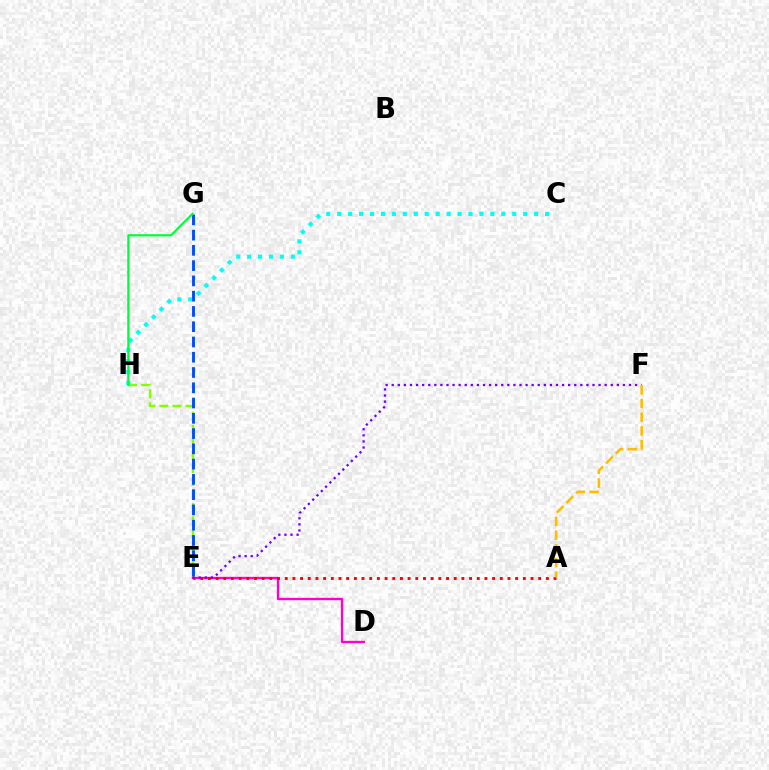{('E', 'H'): [{'color': '#84ff00', 'line_style': 'dashed', 'thickness': 1.78}], ('C', 'H'): [{'color': '#00fff6', 'line_style': 'dotted', 'thickness': 2.97}], ('D', 'E'): [{'color': '#ff00cf', 'line_style': 'solid', 'thickness': 1.68}], ('E', 'G'): [{'color': '#004bff', 'line_style': 'dashed', 'thickness': 2.07}], ('G', 'H'): [{'color': '#00ff39', 'line_style': 'solid', 'thickness': 1.58}], ('A', 'E'): [{'color': '#ff0000', 'line_style': 'dotted', 'thickness': 2.09}], ('E', 'F'): [{'color': '#7200ff', 'line_style': 'dotted', 'thickness': 1.65}], ('A', 'F'): [{'color': '#ffbd00', 'line_style': 'dashed', 'thickness': 1.86}]}